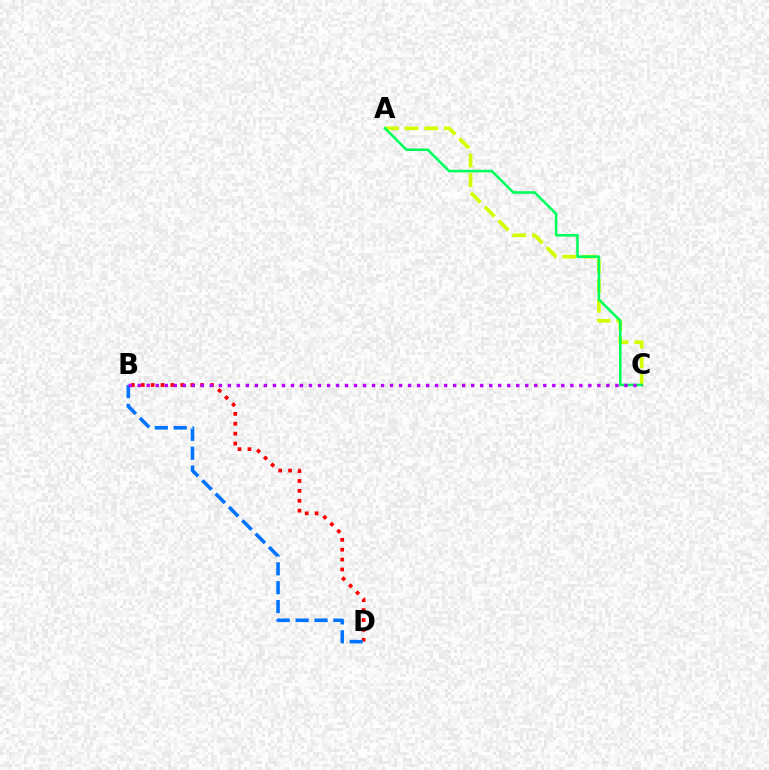{('B', 'D'): [{'color': '#ff0000', 'line_style': 'dotted', 'thickness': 2.69}, {'color': '#0074ff', 'line_style': 'dashed', 'thickness': 2.56}], ('A', 'C'): [{'color': '#d1ff00', 'line_style': 'dashed', 'thickness': 2.67}, {'color': '#00ff5c', 'line_style': 'solid', 'thickness': 1.86}], ('B', 'C'): [{'color': '#b900ff', 'line_style': 'dotted', 'thickness': 2.45}]}